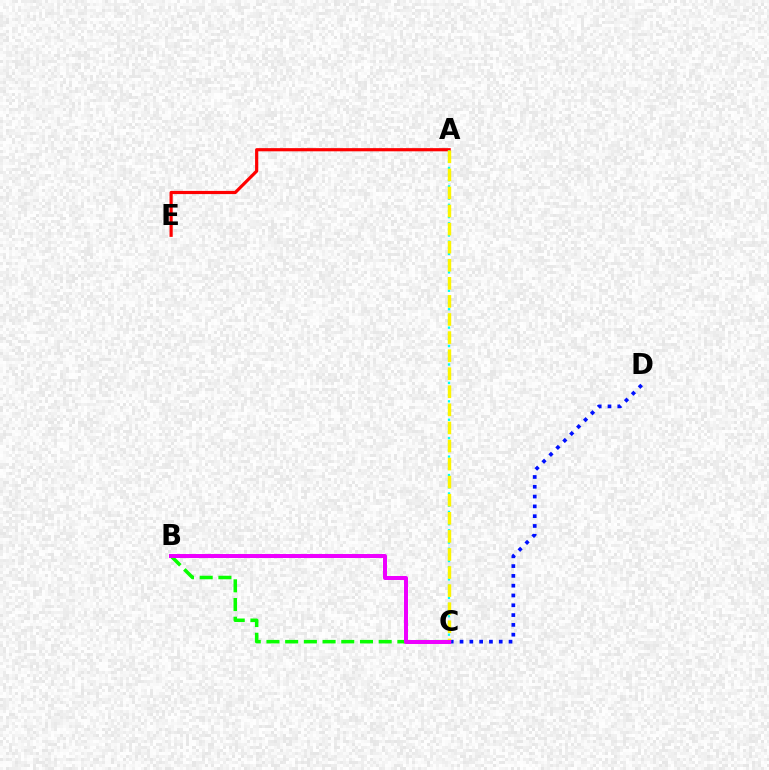{('C', 'D'): [{'color': '#0010ff', 'line_style': 'dotted', 'thickness': 2.66}], ('B', 'C'): [{'color': '#08ff00', 'line_style': 'dashed', 'thickness': 2.54}, {'color': '#ee00ff', 'line_style': 'solid', 'thickness': 2.88}], ('A', 'E'): [{'color': '#ff0000', 'line_style': 'solid', 'thickness': 2.29}], ('A', 'C'): [{'color': '#00fff6', 'line_style': 'dotted', 'thickness': 1.67}, {'color': '#fcf500', 'line_style': 'dashed', 'thickness': 2.46}]}